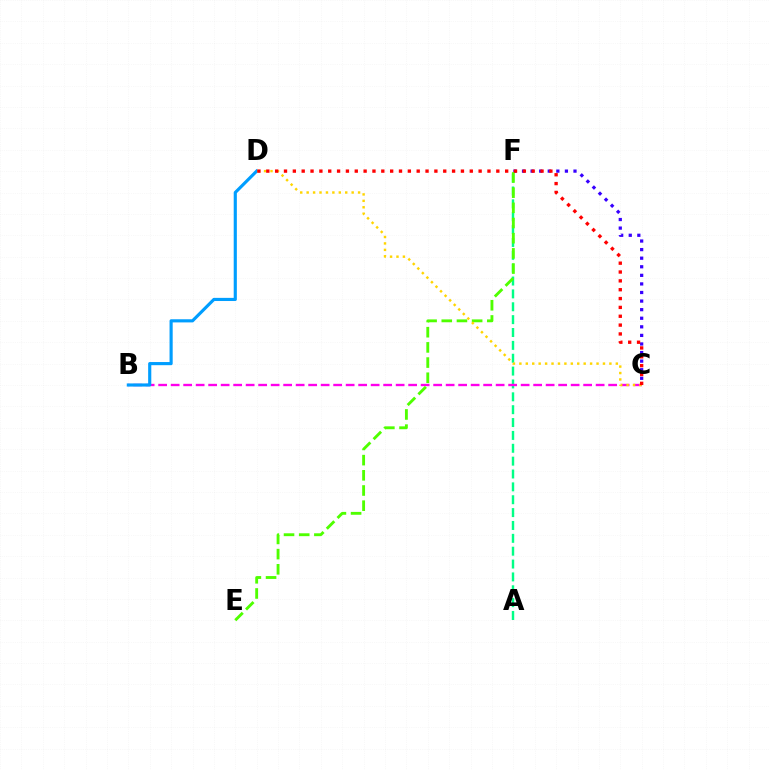{('C', 'F'): [{'color': '#3700ff', 'line_style': 'dotted', 'thickness': 2.33}], ('A', 'F'): [{'color': '#00ff86', 'line_style': 'dashed', 'thickness': 1.75}], ('B', 'C'): [{'color': '#ff00ed', 'line_style': 'dashed', 'thickness': 1.7}], ('B', 'D'): [{'color': '#009eff', 'line_style': 'solid', 'thickness': 2.26}], ('E', 'F'): [{'color': '#4fff00', 'line_style': 'dashed', 'thickness': 2.06}], ('C', 'D'): [{'color': '#ffd500', 'line_style': 'dotted', 'thickness': 1.75}, {'color': '#ff0000', 'line_style': 'dotted', 'thickness': 2.4}]}